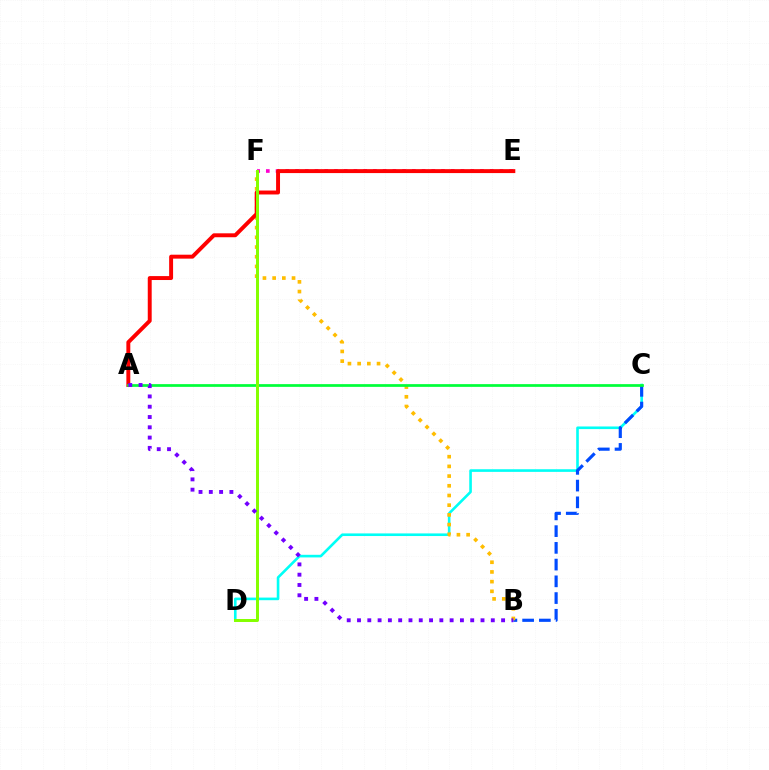{('C', 'D'): [{'color': '#00fff6', 'line_style': 'solid', 'thickness': 1.89}], ('E', 'F'): [{'color': '#ff00cf', 'line_style': 'dotted', 'thickness': 2.64}], ('B', 'C'): [{'color': '#004bff', 'line_style': 'dashed', 'thickness': 2.27}], ('B', 'F'): [{'color': '#ffbd00', 'line_style': 'dotted', 'thickness': 2.64}], ('A', 'E'): [{'color': '#ff0000', 'line_style': 'solid', 'thickness': 2.83}], ('A', 'C'): [{'color': '#00ff39', 'line_style': 'solid', 'thickness': 1.96}], ('D', 'F'): [{'color': '#84ff00', 'line_style': 'solid', 'thickness': 2.14}], ('A', 'B'): [{'color': '#7200ff', 'line_style': 'dotted', 'thickness': 2.8}]}